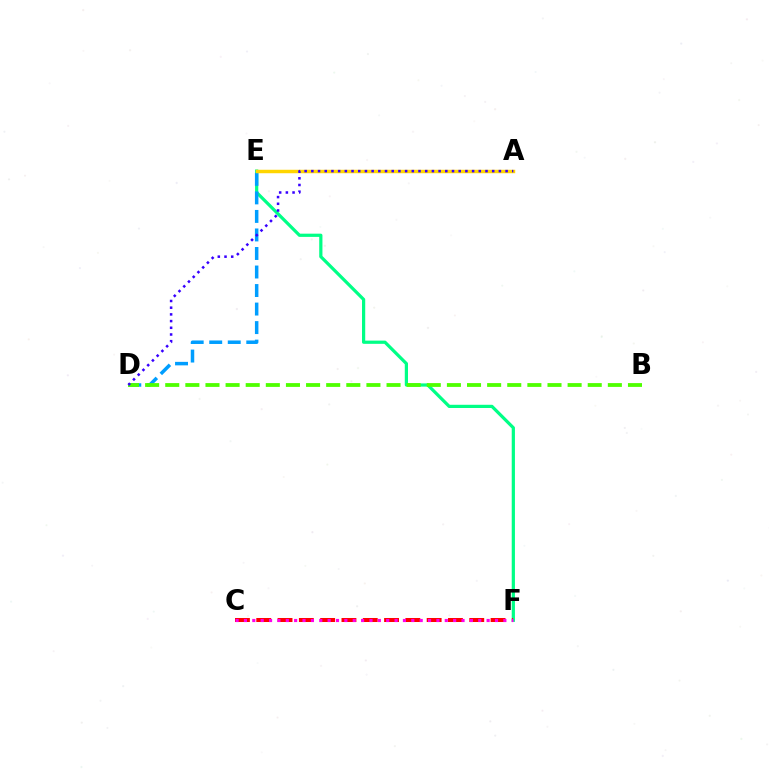{('E', 'F'): [{'color': '#00ff86', 'line_style': 'solid', 'thickness': 2.32}], ('D', 'E'): [{'color': '#009eff', 'line_style': 'dashed', 'thickness': 2.52}], ('C', 'F'): [{'color': '#ff0000', 'line_style': 'dashed', 'thickness': 2.89}, {'color': '#ff00ed', 'line_style': 'dotted', 'thickness': 2.27}], ('A', 'E'): [{'color': '#ffd500', 'line_style': 'solid', 'thickness': 2.49}], ('B', 'D'): [{'color': '#4fff00', 'line_style': 'dashed', 'thickness': 2.73}], ('A', 'D'): [{'color': '#3700ff', 'line_style': 'dotted', 'thickness': 1.82}]}